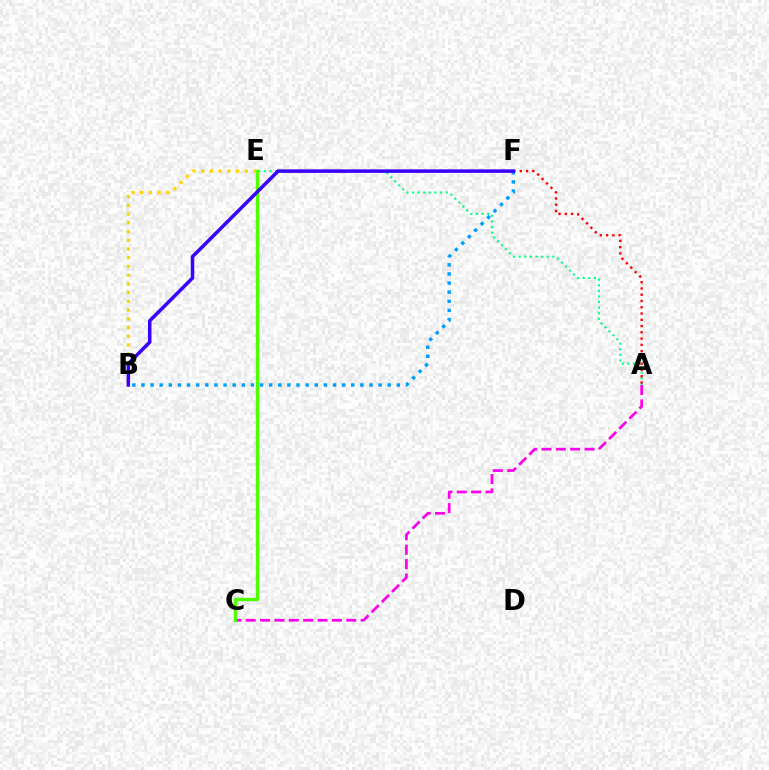{('A', 'C'): [{'color': '#ff00ed', 'line_style': 'dashed', 'thickness': 1.95}], ('A', 'E'): [{'color': '#00ff86', 'line_style': 'dotted', 'thickness': 1.52}], ('B', 'E'): [{'color': '#ffd500', 'line_style': 'dotted', 'thickness': 2.37}], ('A', 'F'): [{'color': '#ff0000', 'line_style': 'dotted', 'thickness': 1.7}], ('B', 'F'): [{'color': '#009eff', 'line_style': 'dotted', 'thickness': 2.48}, {'color': '#3700ff', 'line_style': 'solid', 'thickness': 2.53}], ('C', 'E'): [{'color': '#4fff00', 'line_style': 'solid', 'thickness': 2.48}]}